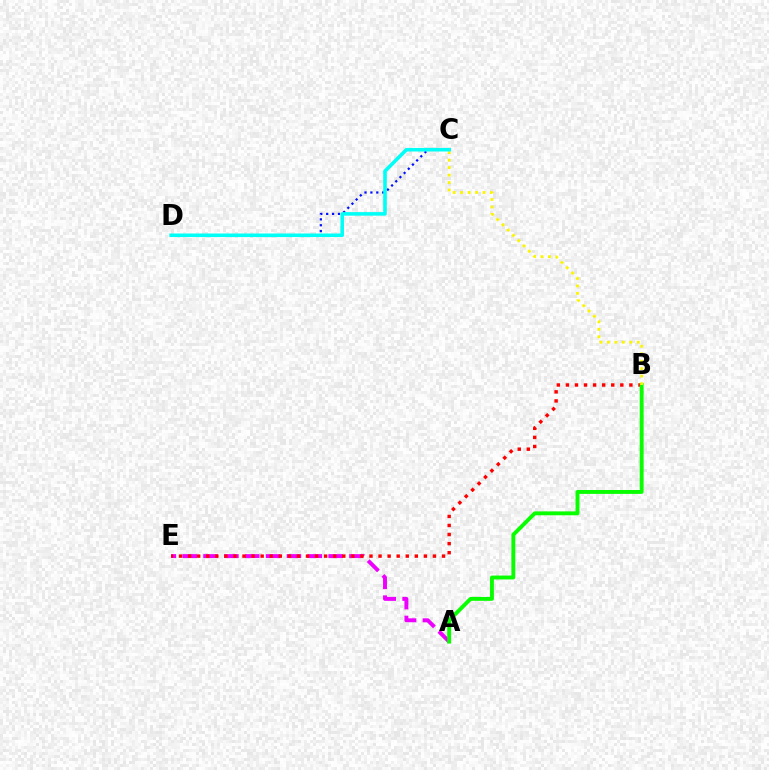{('C', 'D'): [{'color': '#0010ff', 'line_style': 'dotted', 'thickness': 1.6}, {'color': '#00fff6', 'line_style': 'solid', 'thickness': 2.57}], ('A', 'E'): [{'color': '#ee00ff', 'line_style': 'dashed', 'thickness': 2.83}], ('B', 'E'): [{'color': '#ff0000', 'line_style': 'dotted', 'thickness': 2.46}], ('A', 'B'): [{'color': '#08ff00', 'line_style': 'solid', 'thickness': 2.8}], ('B', 'C'): [{'color': '#fcf500', 'line_style': 'dotted', 'thickness': 2.03}]}